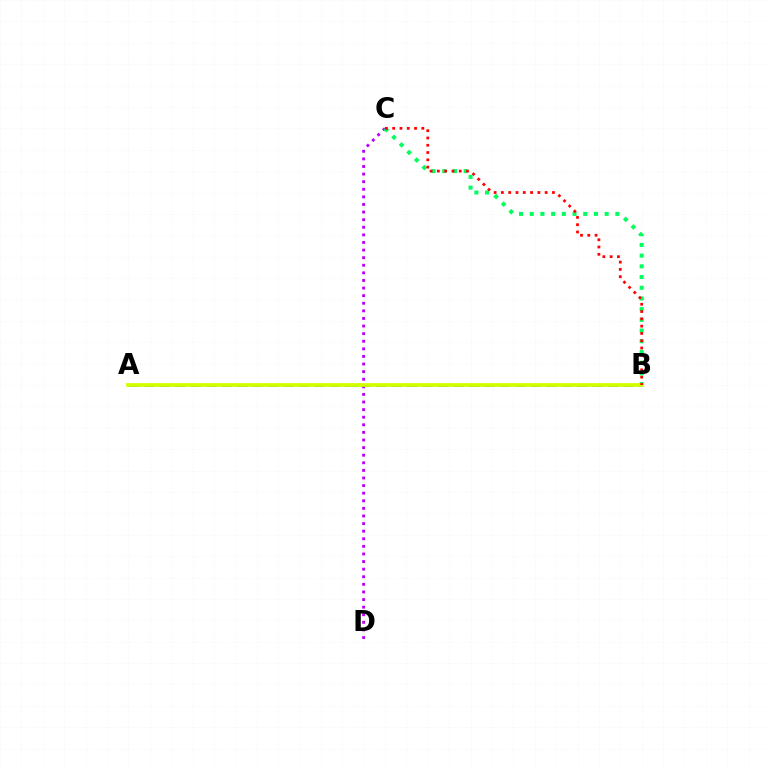{('C', 'D'): [{'color': '#b900ff', 'line_style': 'dotted', 'thickness': 2.06}], ('B', 'C'): [{'color': '#00ff5c', 'line_style': 'dotted', 'thickness': 2.91}, {'color': '#ff0000', 'line_style': 'dotted', 'thickness': 1.98}], ('A', 'B'): [{'color': '#0074ff', 'line_style': 'dashed', 'thickness': 2.1}, {'color': '#d1ff00', 'line_style': 'solid', 'thickness': 2.71}]}